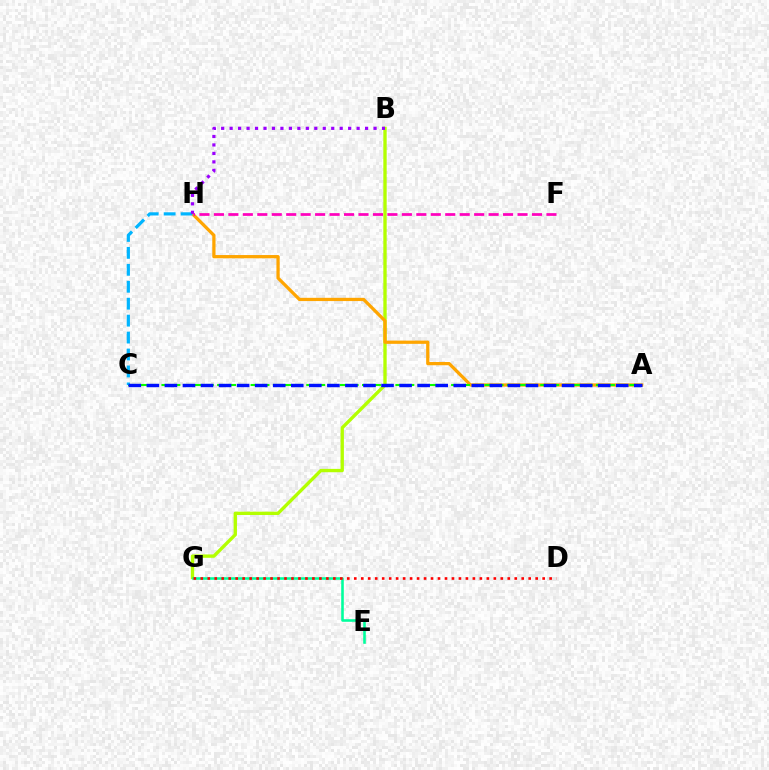{('B', 'G'): [{'color': '#b3ff00', 'line_style': 'solid', 'thickness': 2.41}], ('E', 'G'): [{'color': '#00ff9d', 'line_style': 'solid', 'thickness': 1.86}], ('D', 'G'): [{'color': '#ff0000', 'line_style': 'dotted', 'thickness': 1.9}], ('A', 'H'): [{'color': '#ffa500', 'line_style': 'solid', 'thickness': 2.34}], ('A', 'C'): [{'color': '#08ff00', 'line_style': 'dashed', 'thickness': 1.51}, {'color': '#0010ff', 'line_style': 'dashed', 'thickness': 2.45}], ('C', 'H'): [{'color': '#00b5ff', 'line_style': 'dashed', 'thickness': 2.3}], ('B', 'H'): [{'color': '#9b00ff', 'line_style': 'dotted', 'thickness': 2.3}], ('F', 'H'): [{'color': '#ff00bd', 'line_style': 'dashed', 'thickness': 1.96}]}